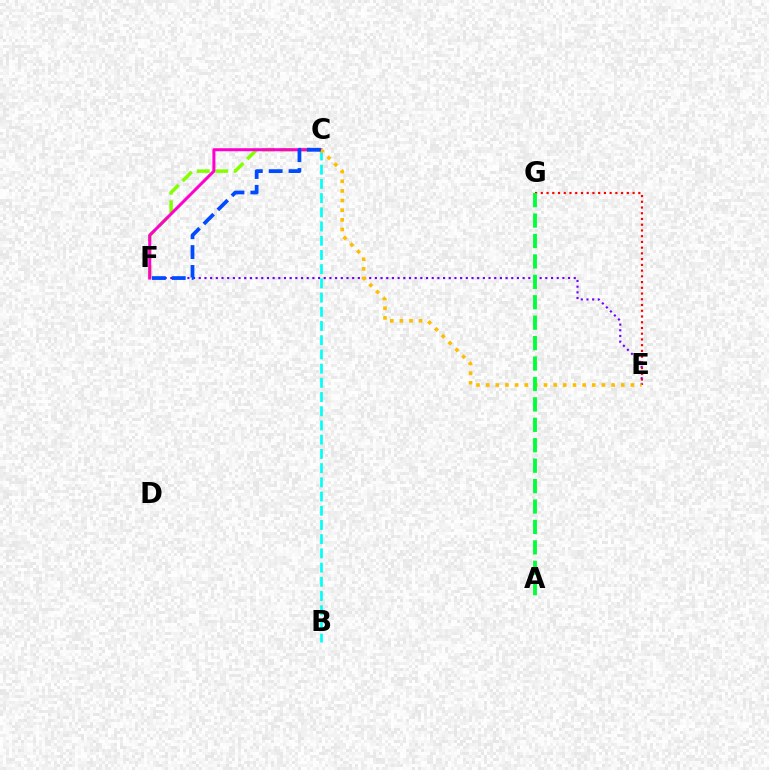{('E', 'F'): [{'color': '#7200ff', 'line_style': 'dotted', 'thickness': 1.54}], ('C', 'F'): [{'color': '#84ff00', 'line_style': 'dashed', 'thickness': 2.5}, {'color': '#ff00cf', 'line_style': 'solid', 'thickness': 2.17}, {'color': '#004bff', 'line_style': 'dashed', 'thickness': 2.7}], ('B', 'C'): [{'color': '#00fff6', 'line_style': 'dashed', 'thickness': 1.93}], ('E', 'G'): [{'color': '#ff0000', 'line_style': 'dotted', 'thickness': 1.56}], ('C', 'E'): [{'color': '#ffbd00', 'line_style': 'dotted', 'thickness': 2.62}], ('A', 'G'): [{'color': '#00ff39', 'line_style': 'dashed', 'thickness': 2.77}]}